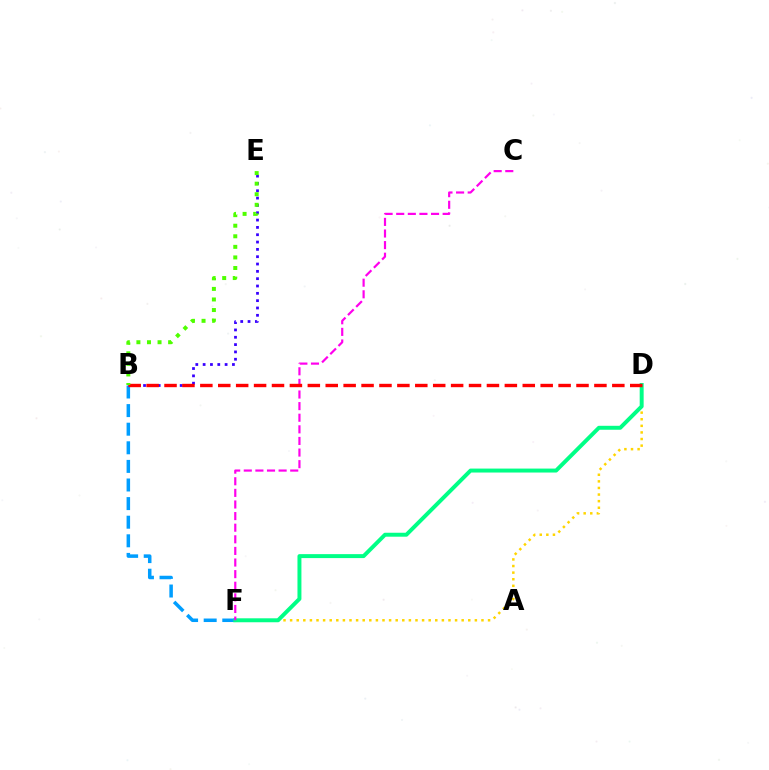{('D', 'F'): [{'color': '#ffd500', 'line_style': 'dotted', 'thickness': 1.79}, {'color': '#00ff86', 'line_style': 'solid', 'thickness': 2.85}], ('B', 'F'): [{'color': '#009eff', 'line_style': 'dashed', 'thickness': 2.53}], ('C', 'F'): [{'color': '#ff00ed', 'line_style': 'dashed', 'thickness': 1.58}], ('B', 'E'): [{'color': '#3700ff', 'line_style': 'dotted', 'thickness': 1.99}, {'color': '#4fff00', 'line_style': 'dotted', 'thickness': 2.87}], ('B', 'D'): [{'color': '#ff0000', 'line_style': 'dashed', 'thickness': 2.43}]}